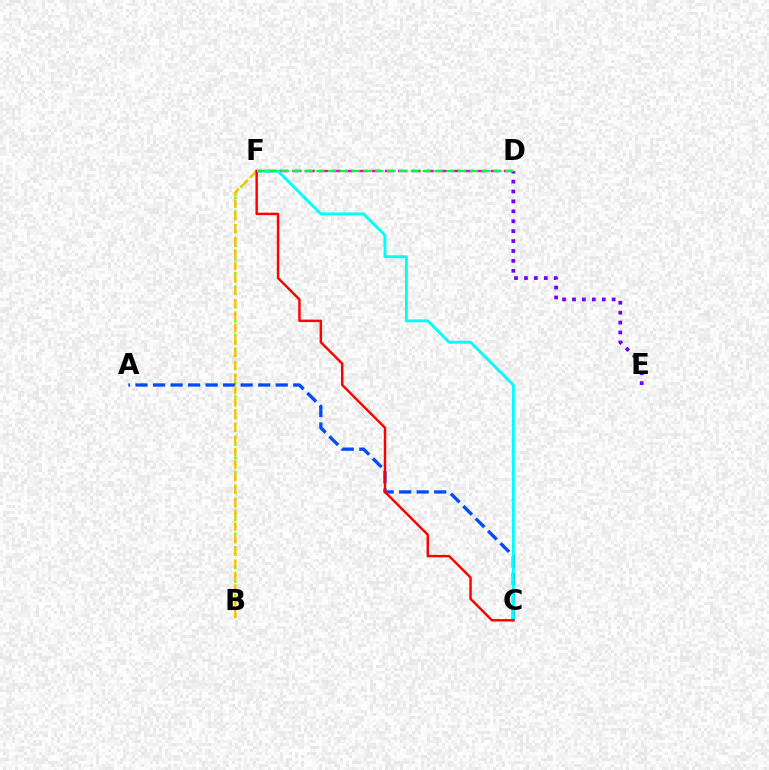{('B', 'F'): [{'color': '#84ff00', 'line_style': 'dotted', 'thickness': 1.86}, {'color': '#ffbd00', 'line_style': 'dashed', 'thickness': 1.69}], ('A', 'C'): [{'color': '#004bff', 'line_style': 'dashed', 'thickness': 2.38}], ('D', 'F'): [{'color': '#ff00cf', 'line_style': 'dashed', 'thickness': 1.8}, {'color': '#00ff39', 'line_style': 'dashed', 'thickness': 1.61}], ('D', 'E'): [{'color': '#7200ff', 'line_style': 'dotted', 'thickness': 2.69}], ('C', 'F'): [{'color': '#00fff6', 'line_style': 'solid', 'thickness': 2.07}, {'color': '#ff0000', 'line_style': 'solid', 'thickness': 1.75}]}